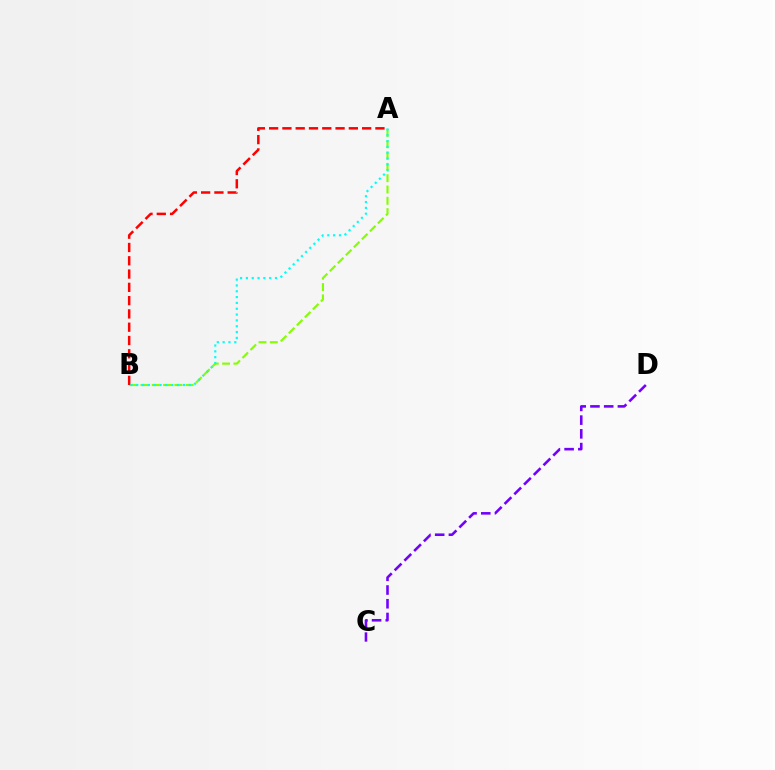{('C', 'D'): [{'color': '#7200ff', 'line_style': 'dashed', 'thickness': 1.86}], ('A', 'B'): [{'color': '#84ff00', 'line_style': 'dashed', 'thickness': 1.54}, {'color': '#ff0000', 'line_style': 'dashed', 'thickness': 1.81}, {'color': '#00fff6', 'line_style': 'dotted', 'thickness': 1.58}]}